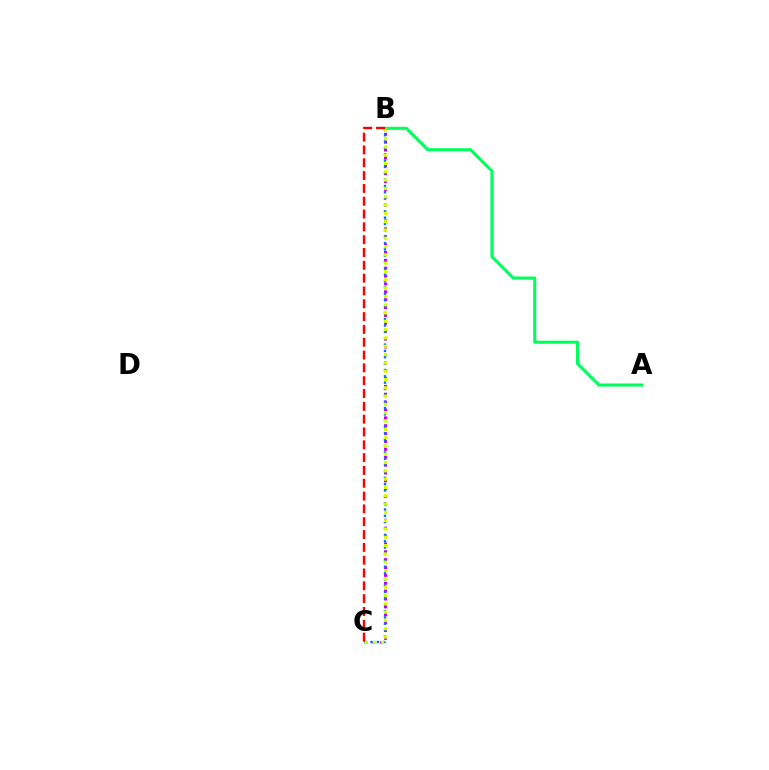{('B', 'C'): [{'color': '#b900ff', 'line_style': 'dotted', 'thickness': 2.14}, {'color': '#0074ff', 'line_style': 'dotted', 'thickness': 1.72}, {'color': '#d1ff00', 'line_style': 'dotted', 'thickness': 2.26}, {'color': '#ff0000', 'line_style': 'dashed', 'thickness': 1.74}], ('A', 'B'): [{'color': '#00ff5c', 'line_style': 'solid', 'thickness': 2.21}]}